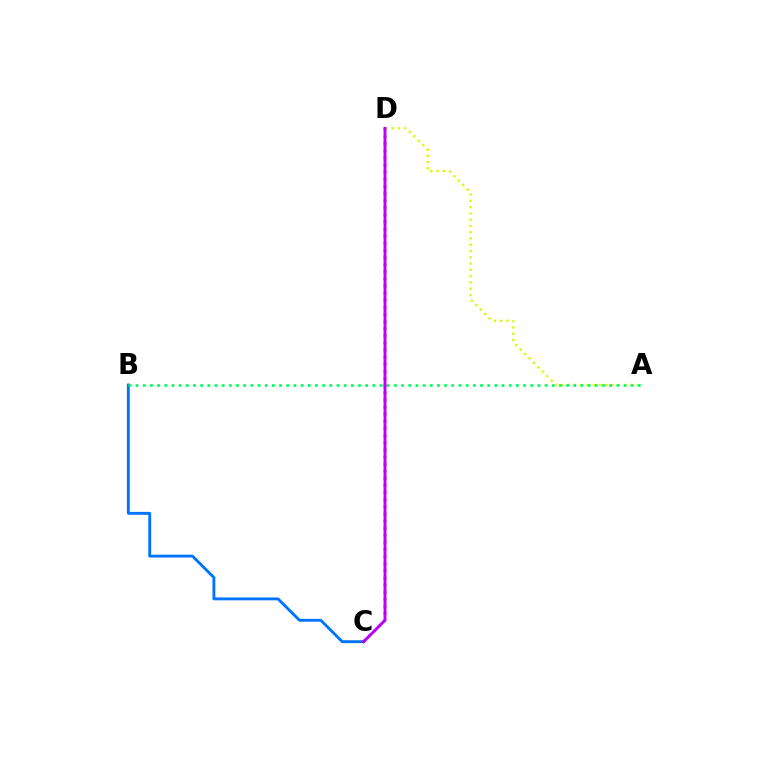{('C', 'D'): [{'color': '#ff0000', 'line_style': 'dotted', 'thickness': 1.93}, {'color': '#b900ff', 'line_style': 'solid', 'thickness': 2.09}], ('A', 'D'): [{'color': '#d1ff00', 'line_style': 'dotted', 'thickness': 1.71}], ('B', 'C'): [{'color': '#0074ff', 'line_style': 'solid', 'thickness': 2.07}], ('A', 'B'): [{'color': '#00ff5c', 'line_style': 'dotted', 'thickness': 1.95}]}